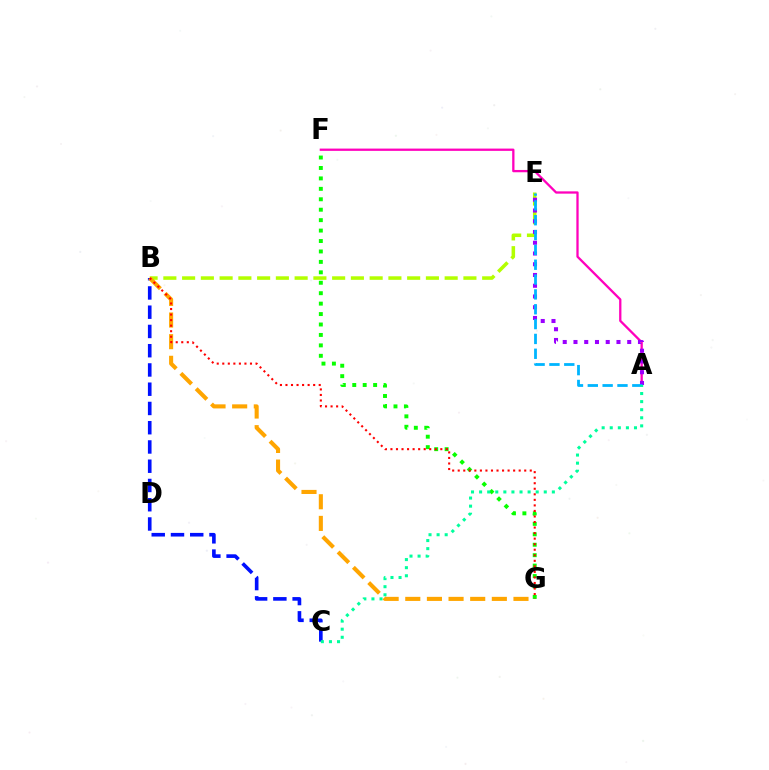{('B', 'E'): [{'color': '#b3ff00', 'line_style': 'dashed', 'thickness': 2.55}], ('A', 'F'): [{'color': '#ff00bd', 'line_style': 'solid', 'thickness': 1.65}], ('B', 'C'): [{'color': '#0010ff', 'line_style': 'dashed', 'thickness': 2.62}], ('B', 'G'): [{'color': '#ffa500', 'line_style': 'dashed', 'thickness': 2.94}, {'color': '#ff0000', 'line_style': 'dotted', 'thickness': 1.51}], ('F', 'G'): [{'color': '#08ff00', 'line_style': 'dotted', 'thickness': 2.84}], ('A', 'E'): [{'color': '#9b00ff', 'line_style': 'dotted', 'thickness': 2.92}, {'color': '#00b5ff', 'line_style': 'dashed', 'thickness': 2.02}], ('A', 'C'): [{'color': '#00ff9d', 'line_style': 'dotted', 'thickness': 2.2}]}